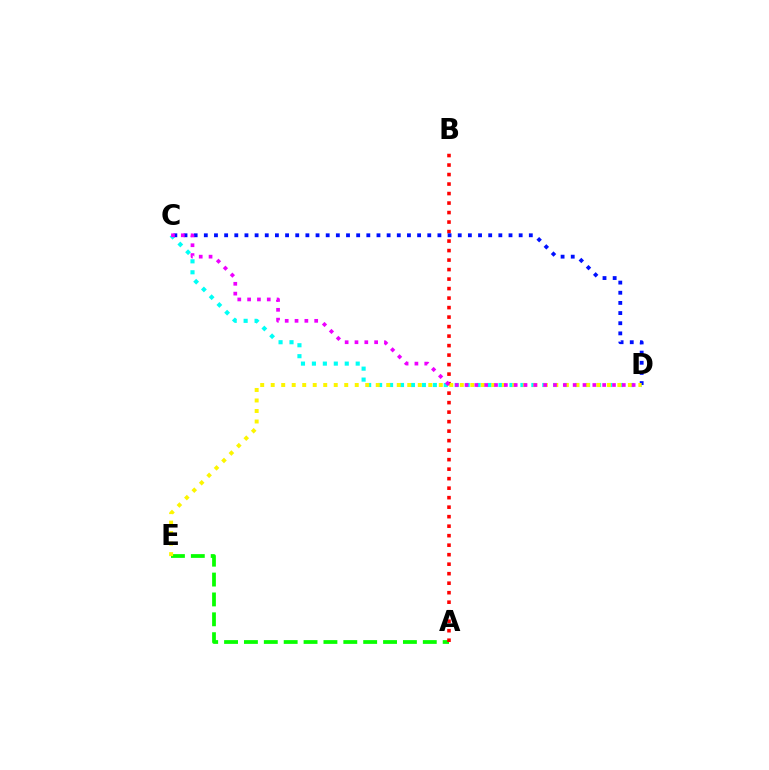{('C', 'D'): [{'color': '#00fff6', 'line_style': 'dotted', 'thickness': 2.97}, {'color': '#0010ff', 'line_style': 'dotted', 'thickness': 2.76}, {'color': '#ee00ff', 'line_style': 'dotted', 'thickness': 2.67}], ('A', 'E'): [{'color': '#08ff00', 'line_style': 'dashed', 'thickness': 2.7}], ('A', 'B'): [{'color': '#ff0000', 'line_style': 'dotted', 'thickness': 2.58}], ('D', 'E'): [{'color': '#fcf500', 'line_style': 'dotted', 'thickness': 2.85}]}